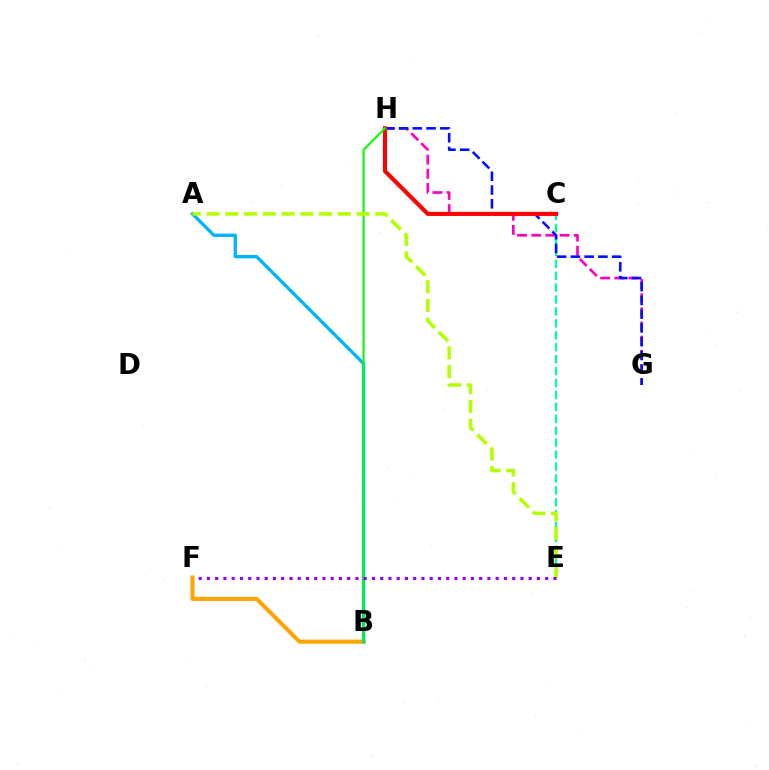{('G', 'H'): [{'color': '#ff00bd', 'line_style': 'dashed', 'thickness': 1.92}, {'color': '#0010ff', 'line_style': 'dashed', 'thickness': 1.87}], ('B', 'F'): [{'color': '#ffa500', 'line_style': 'solid', 'thickness': 2.93}], ('C', 'E'): [{'color': '#00ff9d', 'line_style': 'dashed', 'thickness': 1.62}], ('C', 'H'): [{'color': '#ff0000', 'line_style': 'solid', 'thickness': 2.96}], ('A', 'B'): [{'color': '#00b5ff', 'line_style': 'solid', 'thickness': 2.39}], ('B', 'H'): [{'color': '#08ff00', 'line_style': 'solid', 'thickness': 1.54}], ('A', 'E'): [{'color': '#b3ff00', 'line_style': 'dashed', 'thickness': 2.55}], ('E', 'F'): [{'color': '#9b00ff', 'line_style': 'dotted', 'thickness': 2.24}]}